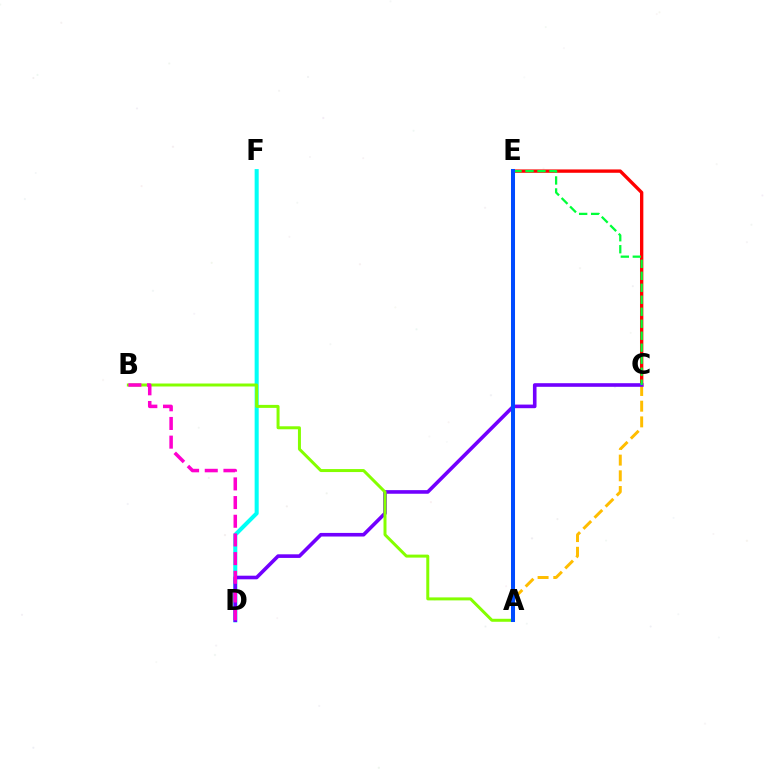{('D', 'F'): [{'color': '#00fff6', 'line_style': 'solid', 'thickness': 2.92}], ('C', 'E'): [{'color': '#ff0000', 'line_style': 'solid', 'thickness': 2.41}, {'color': '#00ff39', 'line_style': 'dashed', 'thickness': 1.63}], ('A', 'C'): [{'color': '#ffbd00', 'line_style': 'dashed', 'thickness': 2.13}], ('C', 'D'): [{'color': '#7200ff', 'line_style': 'solid', 'thickness': 2.6}], ('A', 'B'): [{'color': '#84ff00', 'line_style': 'solid', 'thickness': 2.15}], ('B', 'D'): [{'color': '#ff00cf', 'line_style': 'dashed', 'thickness': 2.54}], ('A', 'E'): [{'color': '#004bff', 'line_style': 'solid', 'thickness': 2.9}]}